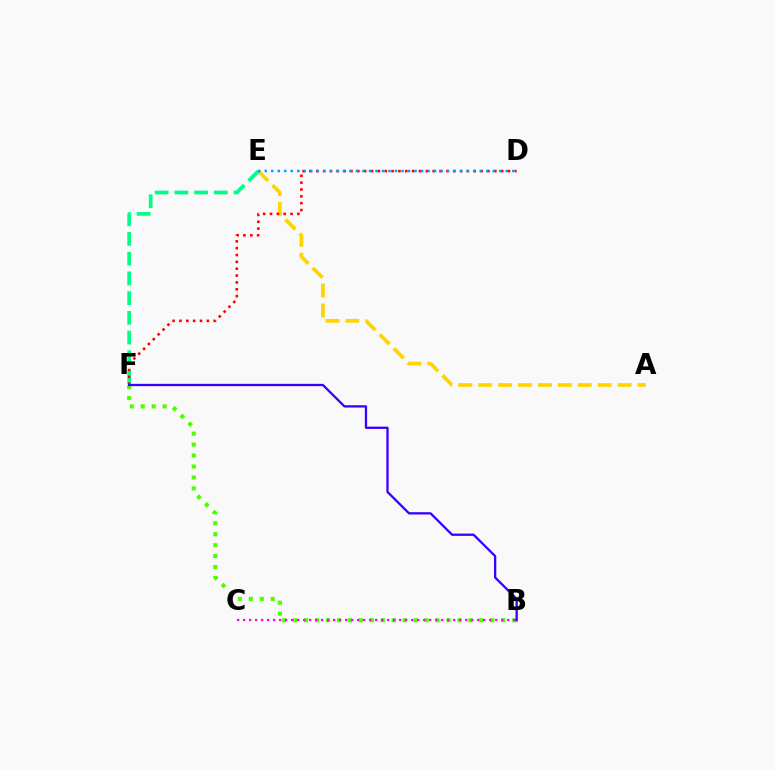{('A', 'E'): [{'color': '#ffd500', 'line_style': 'dashed', 'thickness': 2.7}], ('E', 'F'): [{'color': '#00ff86', 'line_style': 'dashed', 'thickness': 2.68}], ('B', 'F'): [{'color': '#4fff00', 'line_style': 'dotted', 'thickness': 2.98}, {'color': '#3700ff', 'line_style': 'solid', 'thickness': 1.65}], ('D', 'F'): [{'color': '#ff0000', 'line_style': 'dotted', 'thickness': 1.86}], ('D', 'E'): [{'color': '#009eff', 'line_style': 'dotted', 'thickness': 1.77}], ('B', 'C'): [{'color': '#ff00ed', 'line_style': 'dotted', 'thickness': 1.63}]}